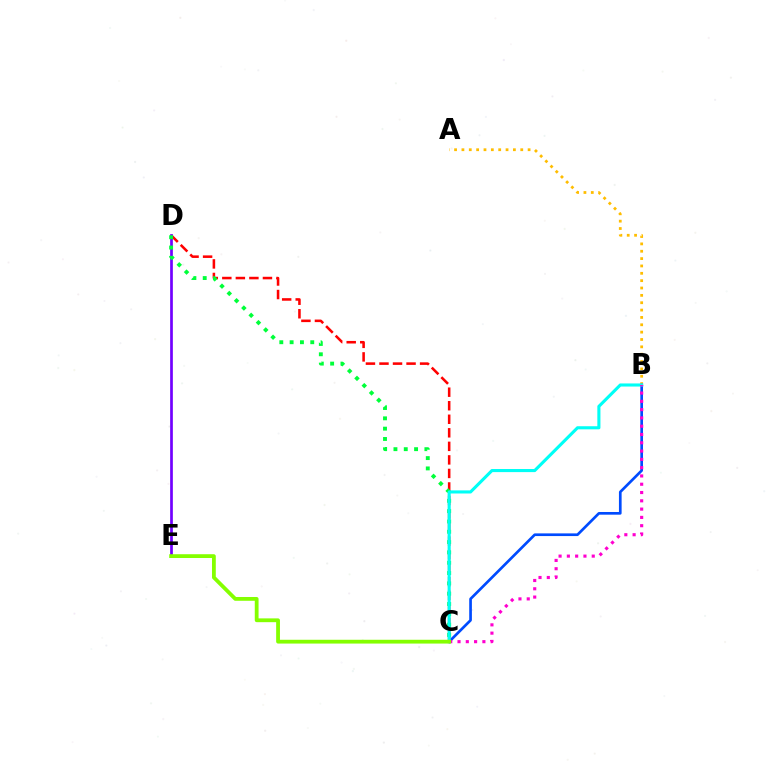{('C', 'D'): [{'color': '#ff0000', 'line_style': 'dashed', 'thickness': 1.84}, {'color': '#00ff39', 'line_style': 'dotted', 'thickness': 2.8}], ('A', 'B'): [{'color': '#ffbd00', 'line_style': 'dotted', 'thickness': 2.0}], ('B', 'C'): [{'color': '#004bff', 'line_style': 'solid', 'thickness': 1.93}, {'color': '#00fff6', 'line_style': 'solid', 'thickness': 2.24}, {'color': '#ff00cf', 'line_style': 'dotted', 'thickness': 2.25}], ('D', 'E'): [{'color': '#7200ff', 'line_style': 'solid', 'thickness': 1.94}], ('C', 'E'): [{'color': '#84ff00', 'line_style': 'solid', 'thickness': 2.73}]}